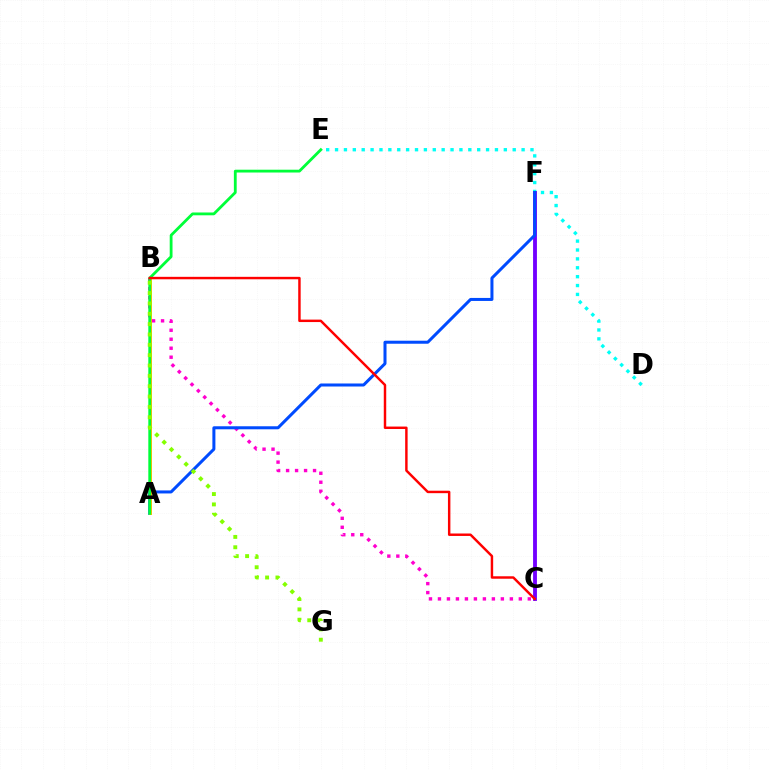{('D', 'E'): [{'color': '#00fff6', 'line_style': 'dotted', 'thickness': 2.41}], ('B', 'C'): [{'color': '#ff00cf', 'line_style': 'dotted', 'thickness': 2.44}, {'color': '#ff0000', 'line_style': 'solid', 'thickness': 1.76}], ('C', 'F'): [{'color': '#7200ff', 'line_style': 'solid', 'thickness': 2.77}], ('A', 'F'): [{'color': '#004bff', 'line_style': 'solid', 'thickness': 2.17}], ('A', 'B'): [{'color': '#ffbd00', 'line_style': 'solid', 'thickness': 2.16}], ('A', 'E'): [{'color': '#00ff39', 'line_style': 'solid', 'thickness': 2.02}], ('B', 'G'): [{'color': '#84ff00', 'line_style': 'dotted', 'thickness': 2.81}]}